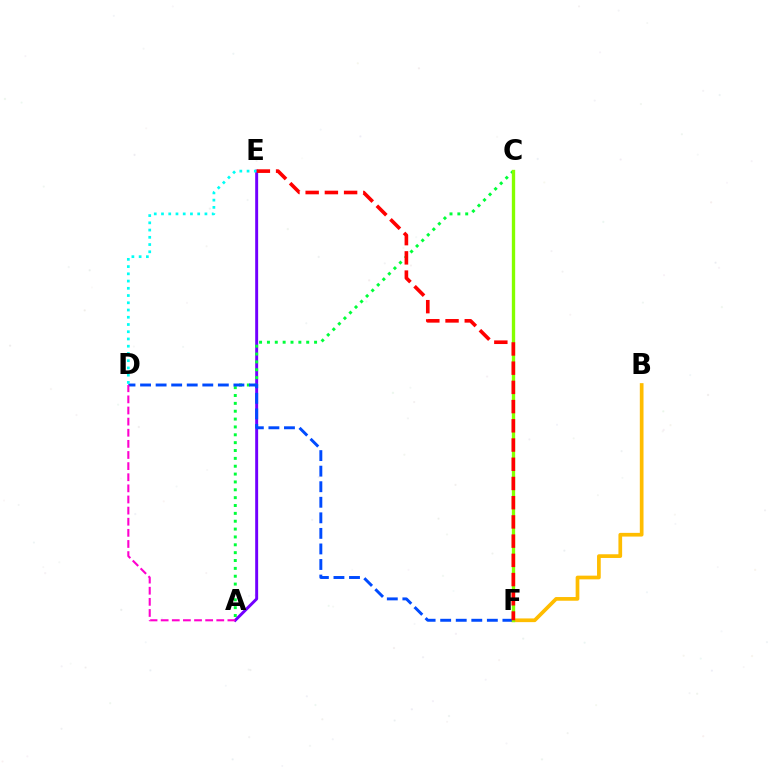{('B', 'F'): [{'color': '#ffbd00', 'line_style': 'solid', 'thickness': 2.66}], ('A', 'E'): [{'color': '#7200ff', 'line_style': 'solid', 'thickness': 2.12}], ('A', 'C'): [{'color': '#00ff39', 'line_style': 'dotted', 'thickness': 2.13}], ('D', 'F'): [{'color': '#004bff', 'line_style': 'dashed', 'thickness': 2.11}], ('D', 'E'): [{'color': '#00fff6', 'line_style': 'dotted', 'thickness': 1.97}], ('C', 'F'): [{'color': '#84ff00', 'line_style': 'solid', 'thickness': 2.39}], ('E', 'F'): [{'color': '#ff0000', 'line_style': 'dashed', 'thickness': 2.61}], ('A', 'D'): [{'color': '#ff00cf', 'line_style': 'dashed', 'thickness': 1.51}]}